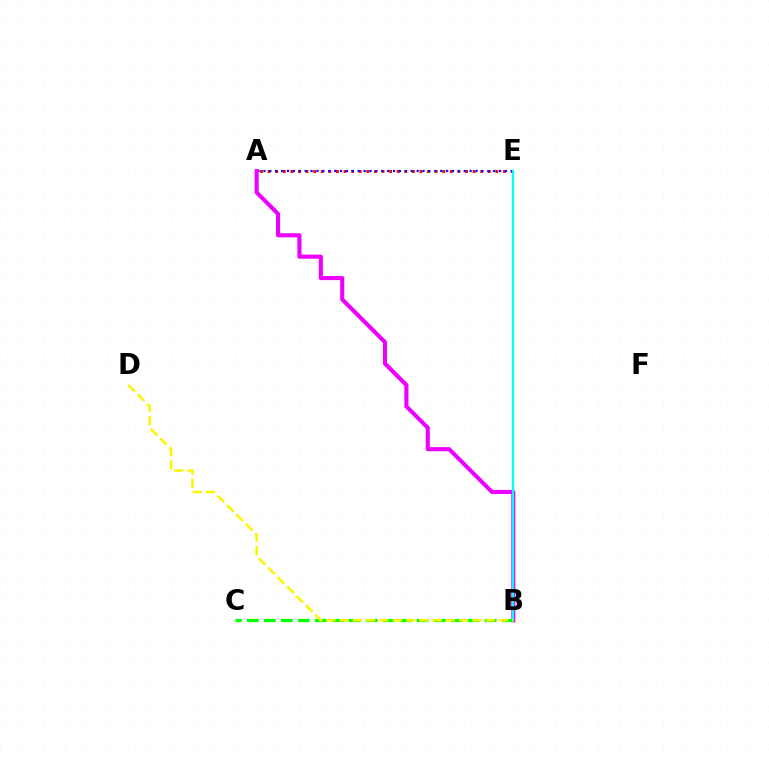{('A', 'E'): [{'color': '#ff0000', 'line_style': 'dotted', 'thickness': 2.06}, {'color': '#0010ff', 'line_style': 'dotted', 'thickness': 1.6}], ('A', 'B'): [{'color': '#ee00ff', 'line_style': 'solid', 'thickness': 2.95}], ('B', 'C'): [{'color': '#08ff00', 'line_style': 'dashed', 'thickness': 2.31}], ('B', 'E'): [{'color': '#00fff6', 'line_style': 'solid', 'thickness': 1.65}], ('B', 'D'): [{'color': '#fcf500', 'line_style': 'dashed', 'thickness': 1.8}]}